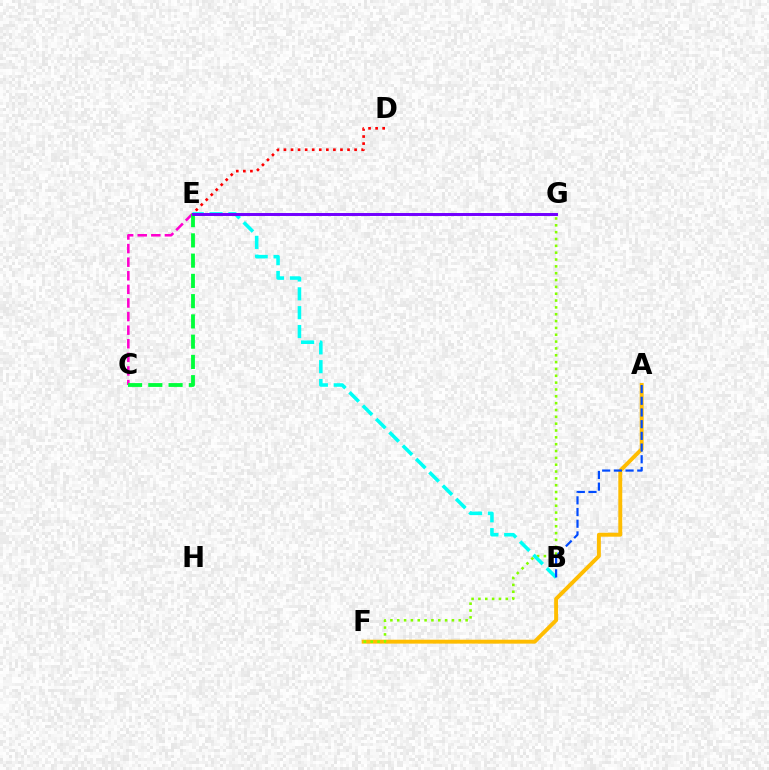{('C', 'E'): [{'color': '#ff00cf', 'line_style': 'dashed', 'thickness': 1.85}, {'color': '#00ff39', 'line_style': 'dashed', 'thickness': 2.75}], ('A', 'F'): [{'color': '#ffbd00', 'line_style': 'solid', 'thickness': 2.82}], ('D', 'E'): [{'color': '#ff0000', 'line_style': 'dotted', 'thickness': 1.92}], ('F', 'G'): [{'color': '#84ff00', 'line_style': 'dotted', 'thickness': 1.86}], ('B', 'E'): [{'color': '#00fff6', 'line_style': 'dashed', 'thickness': 2.56}], ('A', 'B'): [{'color': '#004bff', 'line_style': 'dashed', 'thickness': 1.59}], ('E', 'G'): [{'color': '#7200ff', 'line_style': 'solid', 'thickness': 2.13}]}